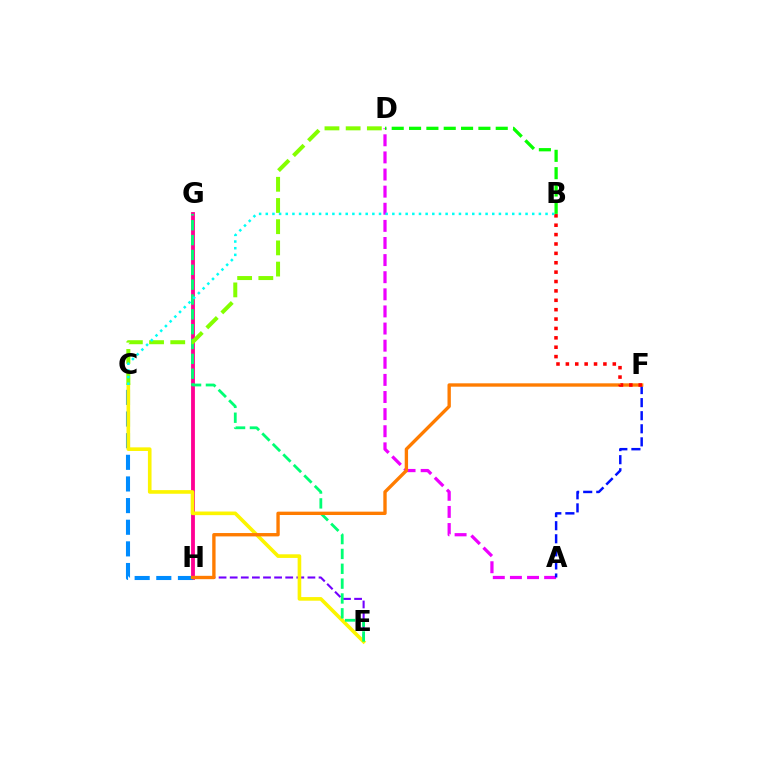{('E', 'H'): [{'color': '#7200ff', 'line_style': 'dashed', 'thickness': 1.51}], ('G', 'H'): [{'color': '#ff0094', 'line_style': 'solid', 'thickness': 2.75}], ('C', 'H'): [{'color': '#008cff', 'line_style': 'dashed', 'thickness': 2.94}], ('C', 'E'): [{'color': '#fcf500', 'line_style': 'solid', 'thickness': 2.61}], ('E', 'G'): [{'color': '#00ff74', 'line_style': 'dashed', 'thickness': 2.02}], ('A', 'D'): [{'color': '#ee00ff', 'line_style': 'dashed', 'thickness': 2.32}], ('C', 'D'): [{'color': '#84ff00', 'line_style': 'dashed', 'thickness': 2.88}], ('A', 'F'): [{'color': '#0010ff', 'line_style': 'dashed', 'thickness': 1.78}], ('F', 'H'): [{'color': '#ff7c00', 'line_style': 'solid', 'thickness': 2.42}], ('B', 'F'): [{'color': '#ff0000', 'line_style': 'dotted', 'thickness': 2.55}], ('B', 'C'): [{'color': '#00fff6', 'line_style': 'dotted', 'thickness': 1.81}], ('B', 'D'): [{'color': '#08ff00', 'line_style': 'dashed', 'thickness': 2.35}]}